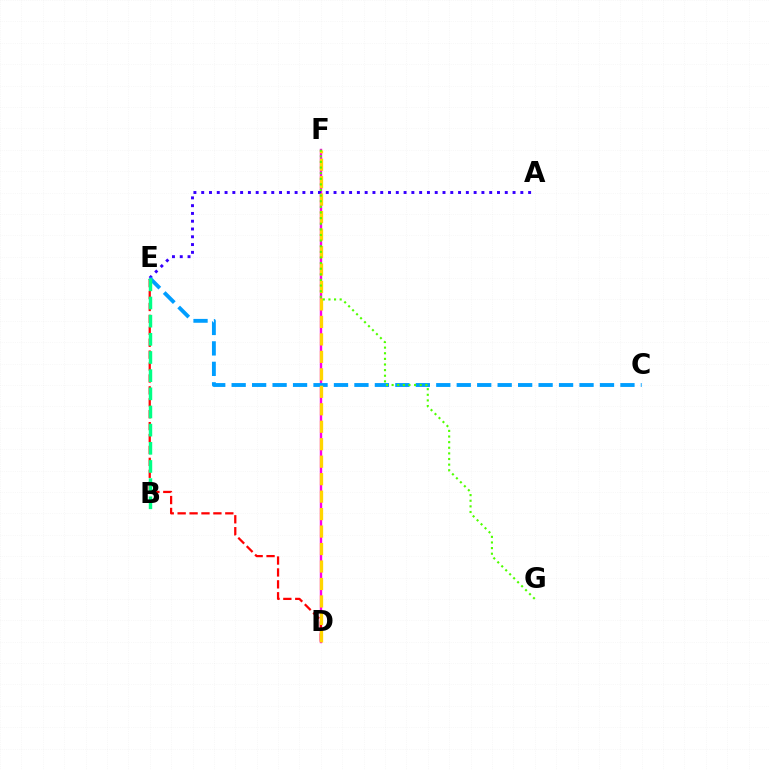{('D', 'F'): [{'color': '#ff00ed', 'line_style': 'solid', 'thickness': 1.74}, {'color': '#ffd500', 'line_style': 'dashed', 'thickness': 2.37}], ('A', 'E'): [{'color': '#3700ff', 'line_style': 'dotted', 'thickness': 2.11}], ('D', 'E'): [{'color': '#ff0000', 'line_style': 'dashed', 'thickness': 1.62}], ('C', 'E'): [{'color': '#009eff', 'line_style': 'dashed', 'thickness': 2.78}], ('F', 'G'): [{'color': '#4fff00', 'line_style': 'dotted', 'thickness': 1.53}], ('B', 'E'): [{'color': '#00ff86', 'line_style': 'dashed', 'thickness': 2.47}]}